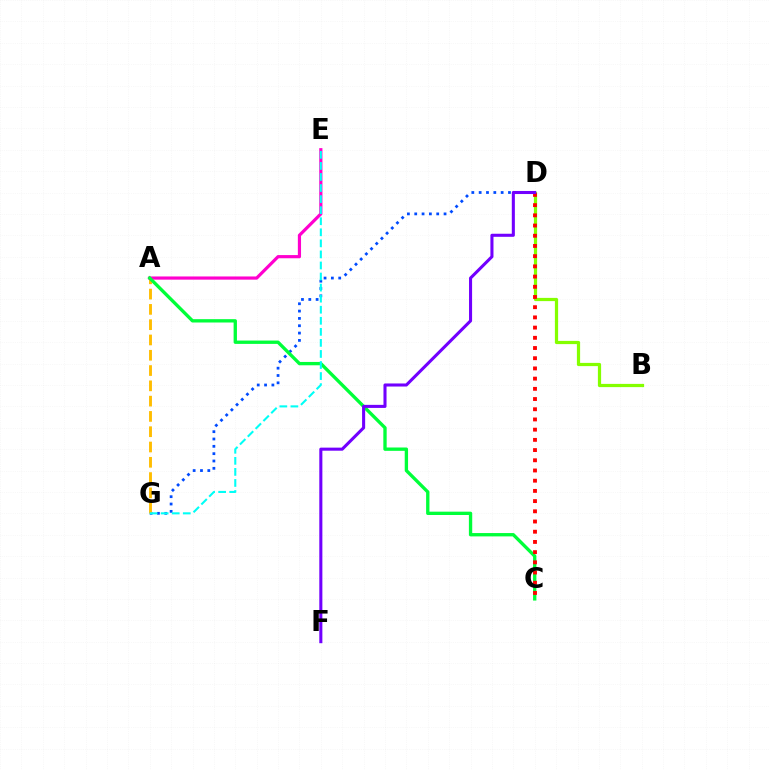{('B', 'D'): [{'color': '#84ff00', 'line_style': 'solid', 'thickness': 2.33}], ('A', 'E'): [{'color': '#ff00cf', 'line_style': 'solid', 'thickness': 2.3}], ('D', 'G'): [{'color': '#004bff', 'line_style': 'dotted', 'thickness': 1.99}], ('A', 'G'): [{'color': '#ffbd00', 'line_style': 'dashed', 'thickness': 2.08}], ('A', 'C'): [{'color': '#00ff39', 'line_style': 'solid', 'thickness': 2.4}], ('C', 'D'): [{'color': '#ff0000', 'line_style': 'dotted', 'thickness': 2.77}], ('E', 'G'): [{'color': '#00fff6', 'line_style': 'dashed', 'thickness': 1.5}], ('D', 'F'): [{'color': '#7200ff', 'line_style': 'solid', 'thickness': 2.21}]}